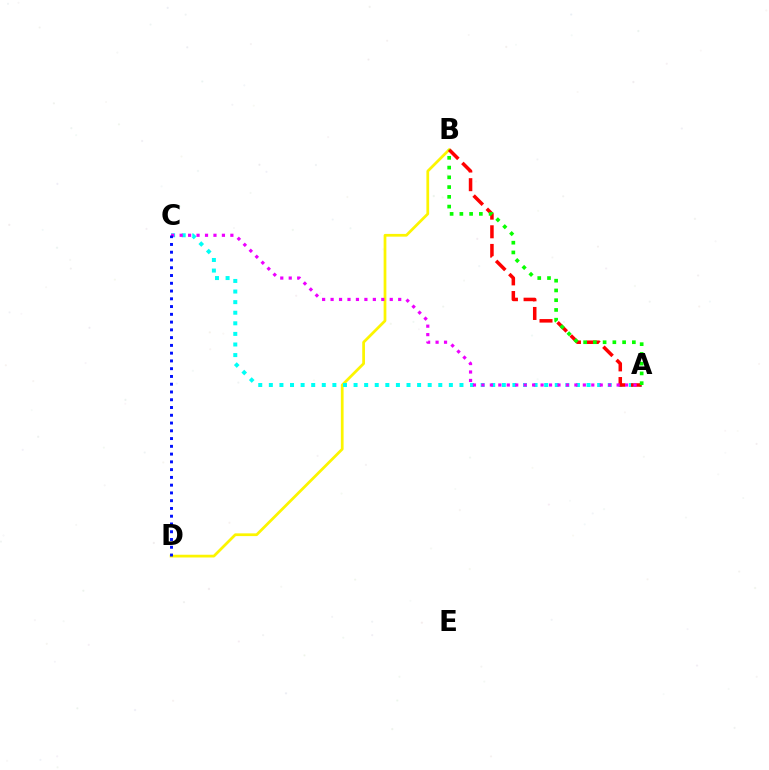{('B', 'D'): [{'color': '#fcf500', 'line_style': 'solid', 'thickness': 1.98}], ('A', 'C'): [{'color': '#00fff6', 'line_style': 'dotted', 'thickness': 2.88}, {'color': '#ee00ff', 'line_style': 'dotted', 'thickness': 2.3}], ('A', 'B'): [{'color': '#ff0000', 'line_style': 'dashed', 'thickness': 2.53}, {'color': '#08ff00', 'line_style': 'dotted', 'thickness': 2.65}], ('C', 'D'): [{'color': '#0010ff', 'line_style': 'dotted', 'thickness': 2.11}]}